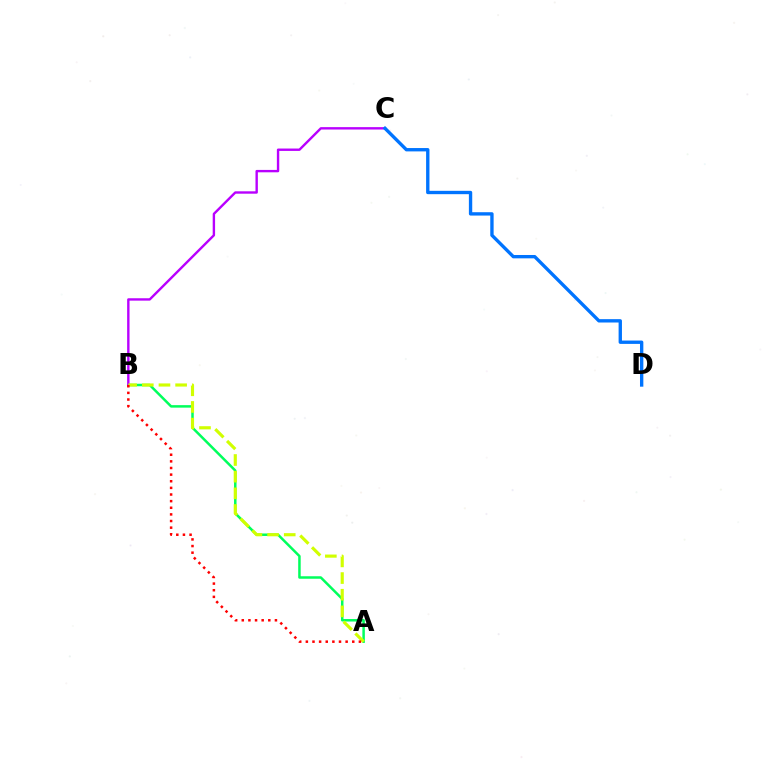{('A', 'B'): [{'color': '#00ff5c', 'line_style': 'solid', 'thickness': 1.8}, {'color': '#d1ff00', 'line_style': 'dashed', 'thickness': 2.26}, {'color': '#ff0000', 'line_style': 'dotted', 'thickness': 1.8}], ('B', 'C'): [{'color': '#b900ff', 'line_style': 'solid', 'thickness': 1.72}], ('C', 'D'): [{'color': '#0074ff', 'line_style': 'solid', 'thickness': 2.41}]}